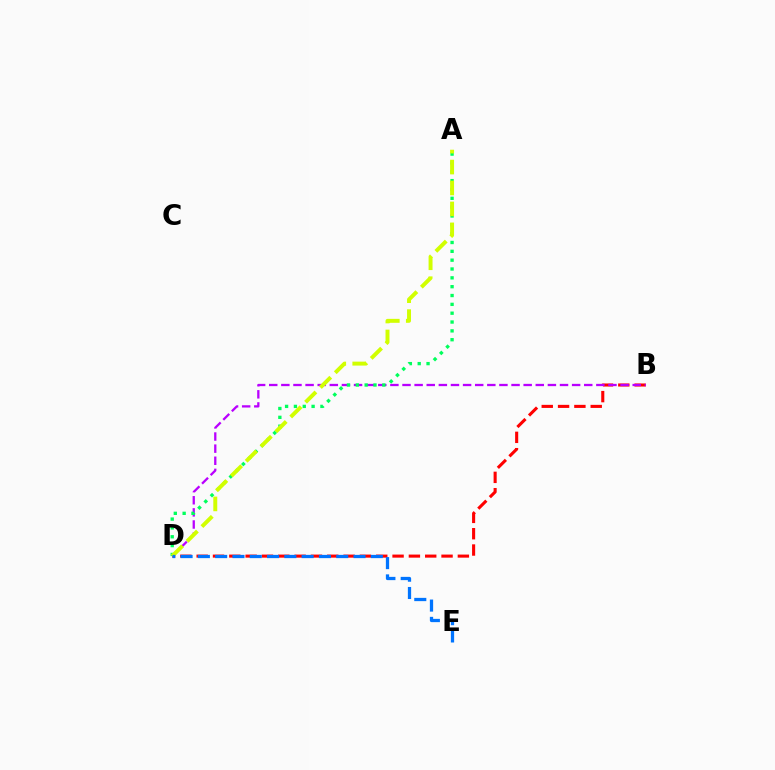{('B', 'D'): [{'color': '#ff0000', 'line_style': 'dashed', 'thickness': 2.22}, {'color': '#b900ff', 'line_style': 'dashed', 'thickness': 1.65}], ('A', 'D'): [{'color': '#00ff5c', 'line_style': 'dotted', 'thickness': 2.4}, {'color': '#d1ff00', 'line_style': 'dashed', 'thickness': 2.84}], ('D', 'E'): [{'color': '#0074ff', 'line_style': 'dashed', 'thickness': 2.35}]}